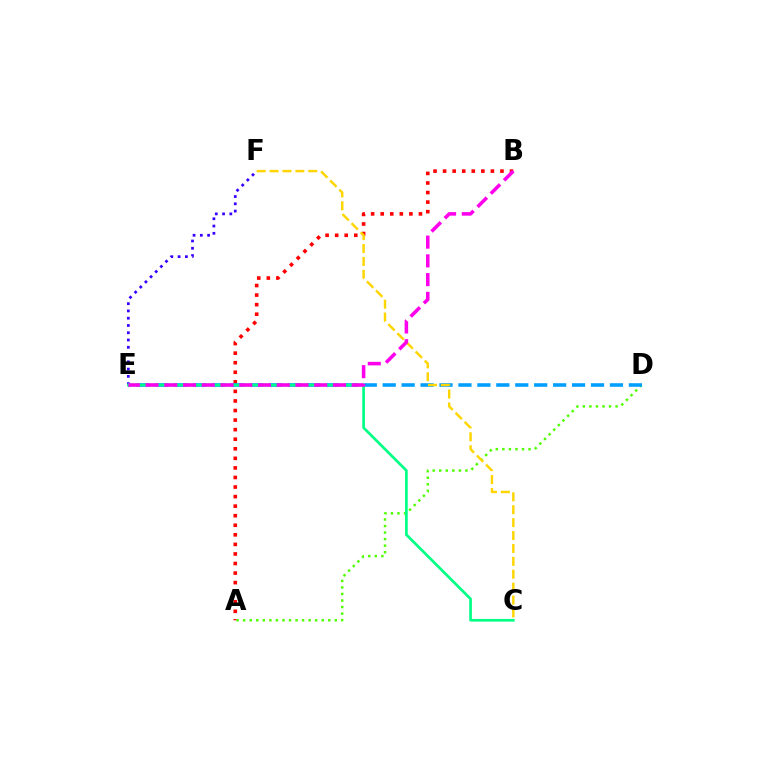{('A', 'B'): [{'color': '#ff0000', 'line_style': 'dotted', 'thickness': 2.6}], ('A', 'D'): [{'color': '#4fff00', 'line_style': 'dotted', 'thickness': 1.78}], ('E', 'F'): [{'color': '#3700ff', 'line_style': 'dotted', 'thickness': 1.98}], ('D', 'E'): [{'color': '#009eff', 'line_style': 'dashed', 'thickness': 2.57}], ('C', 'E'): [{'color': '#00ff86', 'line_style': 'solid', 'thickness': 1.93}], ('C', 'F'): [{'color': '#ffd500', 'line_style': 'dashed', 'thickness': 1.75}], ('B', 'E'): [{'color': '#ff00ed', 'line_style': 'dashed', 'thickness': 2.55}]}